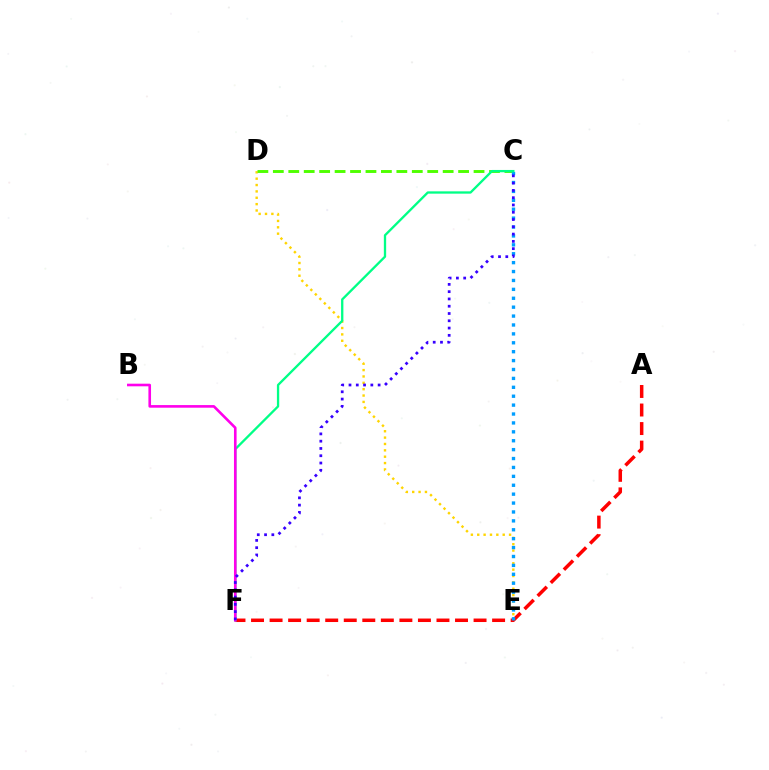{('D', 'E'): [{'color': '#ffd500', 'line_style': 'dotted', 'thickness': 1.73}], ('C', 'D'): [{'color': '#4fff00', 'line_style': 'dashed', 'thickness': 2.1}], ('A', 'F'): [{'color': '#ff0000', 'line_style': 'dashed', 'thickness': 2.52}], ('C', 'E'): [{'color': '#009eff', 'line_style': 'dotted', 'thickness': 2.42}], ('C', 'F'): [{'color': '#00ff86', 'line_style': 'solid', 'thickness': 1.66}, {'color': '#3700ff', 'line_style': 'dotted', 'thickness': 1.98}], ('B', 'F'): [{'color': '#ff00ed', 'line_style': 'solid', 'thickness': 1.89}]}